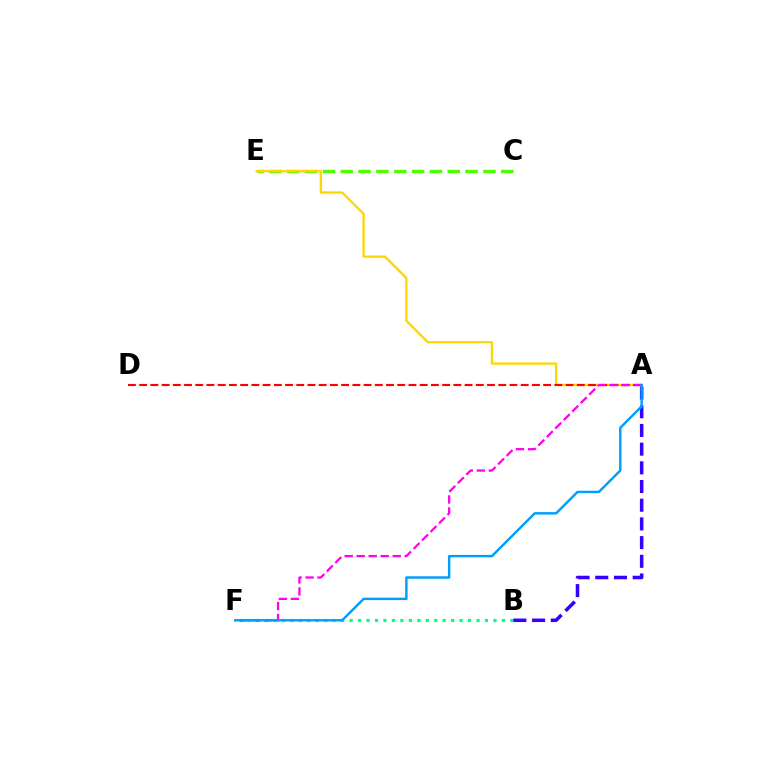{('C', 'E'): [{'color': '#4fff00', 'line_style': 'dashed', 'thickness': 2.42}], ('B', 'F'): [{'color': '#00ff86', 'line_style': 'dotted', 'thickness': 2.3}], ('A', 'E'): [{'color': '#ffd500', 'line_style': 'solid', 'thickness': 1.65}], ('A', 'D'): [{'color': '#ff0000', 'line_style': 'dashed', 'thickness': 1.52}], ('A', 'B'): [{'color': '#3700ff', 'line_style': 'dashed', 'thickness': 2.54}], ('A', 'F'): [{'color': '#ff00ed', 'line_style': 'dashed', 'thickness': 1.63}, {'color': '#009eff', 'line_style': 'solid', 'thickness': 1.75}]}